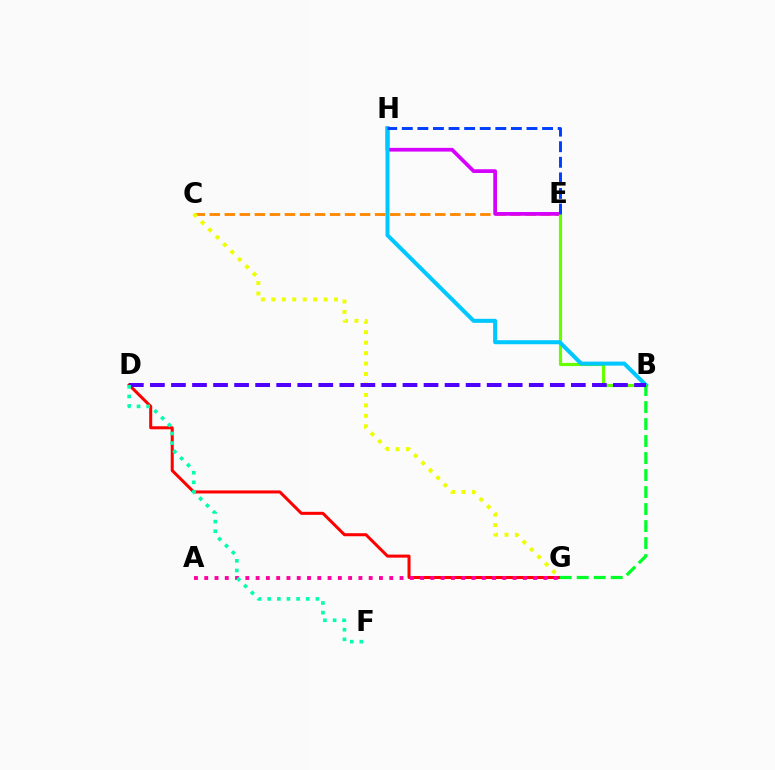{('D', 'G'): [{'color': '#ff0000', 'line_style': 'solid', 'thickness': 2.18}], ('C', 'E'): [{'color': '#ff8800', 'line_style': 'dashed', 'thickness': 2.04}], ('A', 'G'): [{'color': '#ff00a0', 'line_style': 'dotted', 'thickness': 2.79}], ('E', 'H'): [{'color': '#d600ff', 'line_style': 'solid', 'thickness': 2.68}, {'color': '#003fff', 'line_style': 'dashed', 'thickness': 2.12}], ('B', 'E'): [{'color': '#66ff00', 'line_style': 'solid', 'thickness': 2.29}], ('B', 'H'): [{'color': '#00c7ff', 'line_style': 'solid', 'thickness': 2.9}], ('B', 'G'): [{'color': '#00ff27', 'line_style': 'dashed', 'thickness': 2.31}], ('C', 'G'): [{'color': '#eeff00', 'line_style': 'dotted', 'thickness': 2.84}], ('B', 'D'): [{'color': '#4f00ff', 'line_style': 'dashed', 'thickness': 2.86}], ('D', 'F'): [{'color': '#00ffaf', 'line_style': 'dotted', 'thickness': 2.62}]}